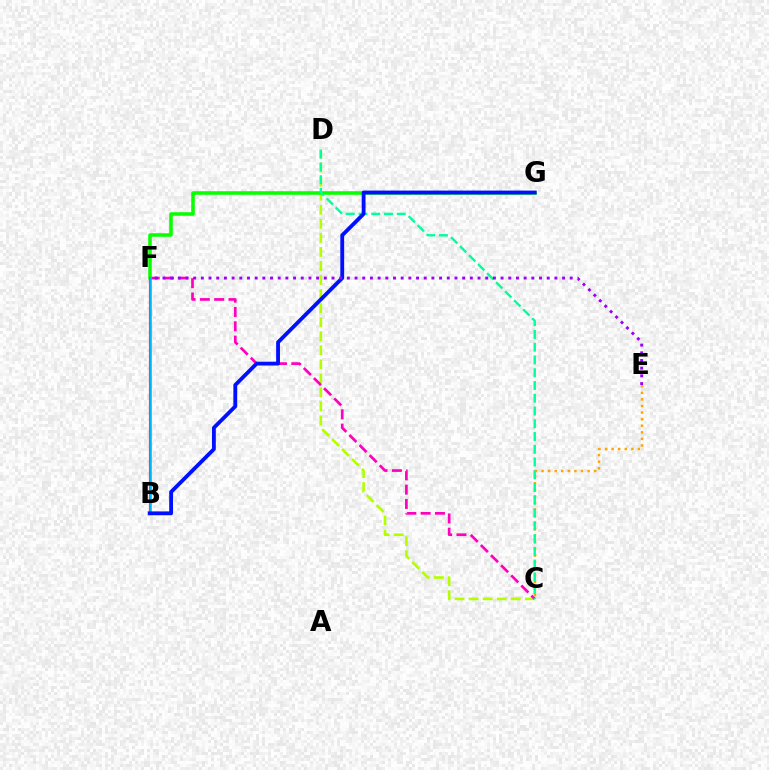{('C', 'D'): [{'color': '#b3ff00', 'line_style': 'dashed', 'thickness': 1.91}, {'color': '#00ff9d', 'line_style': 'dashed', 'thickness': 1.73}], ('B', 'F'): [{'color': '#ff0000', 'line_style': 'solid', 'thickness': 1.56}, {'color': '#00b5ff', 'line_style': 'solid', 'thickness': 1.81}], ('C', 'F'): [{'color': '#ff00bd', 'line_style': 'dashed', 'thickness': 1.94}], ('F', 'G'): [{'color': '#08ff00', 'line_style': 'solid', 'thickness': 2.54}], ('C', 'E'): [{'color': '#ffa500', 'line_style': 'dotted', 'thickness': 1.79}], ('B', 'G'): [{'color': '#0010ff', 'line_style': 'solid', 'thickness': 2.76}], ('E', 'F'): [{'color': '#9b00ff', 'line_style': 'dotted', 'thickness': 2.09}]}